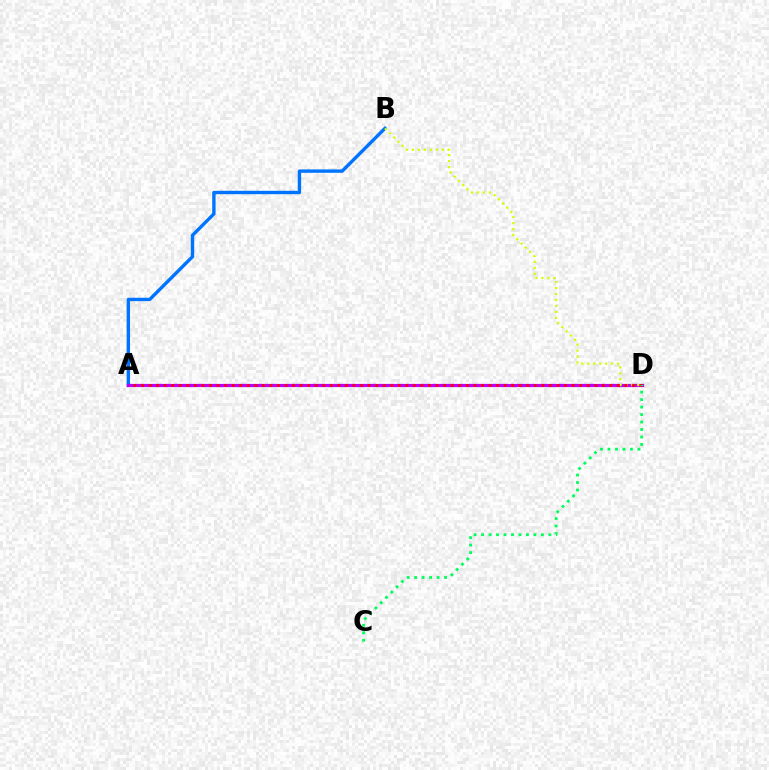{('A', 'B'): [{'color': '#0074ff', 'line_style': 'solid', 'thickness': 2.44}], ('A', 'D'): [{'color': '#b900ff', 'line_style': 'solid', 'thickness': 2.32}, {'color': '#ff0000', 'line_style': 'dotted', 'thickness': 2.05}], ('B', 'D'): [{'color': '#d1ff00', 'line_style': 'dotted', 'thickness': 1.62}], ('C', 'D'): [{'color': '#00ff5c', 'line_style': 'dotted', 'thickness': 2.03}]}